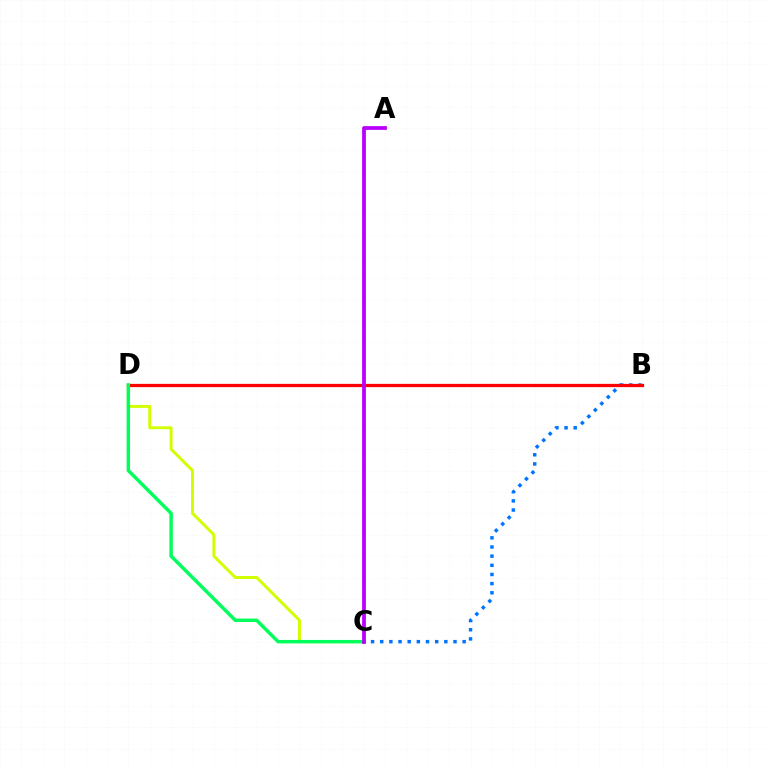{('B', 'C'): [{'color': '#0074ff', 'line_style': 'dotted', 'thickness': 2.49}], ('B', 'D'): [{'color': '#ff0000', 'line_style': 'solid', 'thickness': 2.35}], ('C', 'D'): [{'color': '#d1ff00', 'line_style': 'solid', 'thickness': 2.13}, {'color': '#00ff5c', 'line_style': 'solid', 'thickness': 2.47}], ('A', 'C'): [{'color': '#b900ff', 'line_style': 'solid', 'thickness': 2.71}]}